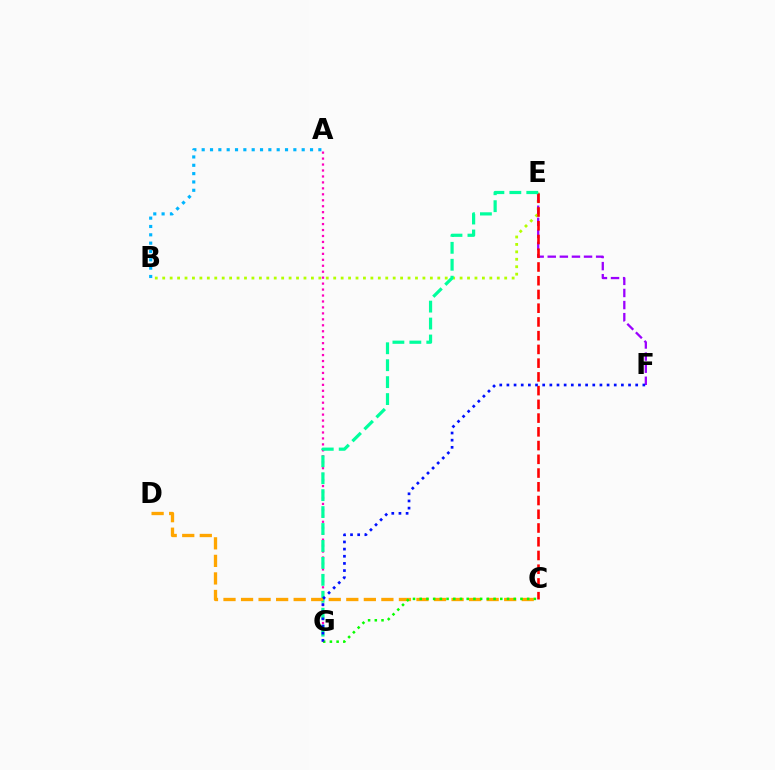{('A', 'B'): [{'color': '#00b5ff', 'line_style': 'dotted', 'thickness': 2.26}], ('B', 'E'): [{'color': '#b3ff00', 'line_style': 'dotted', 'thickness': 2.02}], ('A', 'G'): [{'color': '#ff00bd', 'line_style': 'dotted', 'thickness': 1.62}], ('E', 'F'): [{'color': '#9b00ff', 'line_style': 'dashed', 'thickness': 1.64}], ('C', 'E'): [{'color': '#ff0000', 'line_style': 'dashed', 'thickness': 1.87}], ('E', 'G'): [{'color': '#00ff9d', 'line_style': 'dashed', 'thickness': 2.3}], ('C', 'D'): [{'color': '#ffa500', 'line_style': 'dashed', 'thickness': 2.38}], ('C', 'G'): [{'color': '#08ff00', 'line_style': 'dotted', 'thickness': 1.82}], ('F', 'G'): [{'color': '#0010ff', 'line_style': 'dotted', 'thickness': 1.94}]}